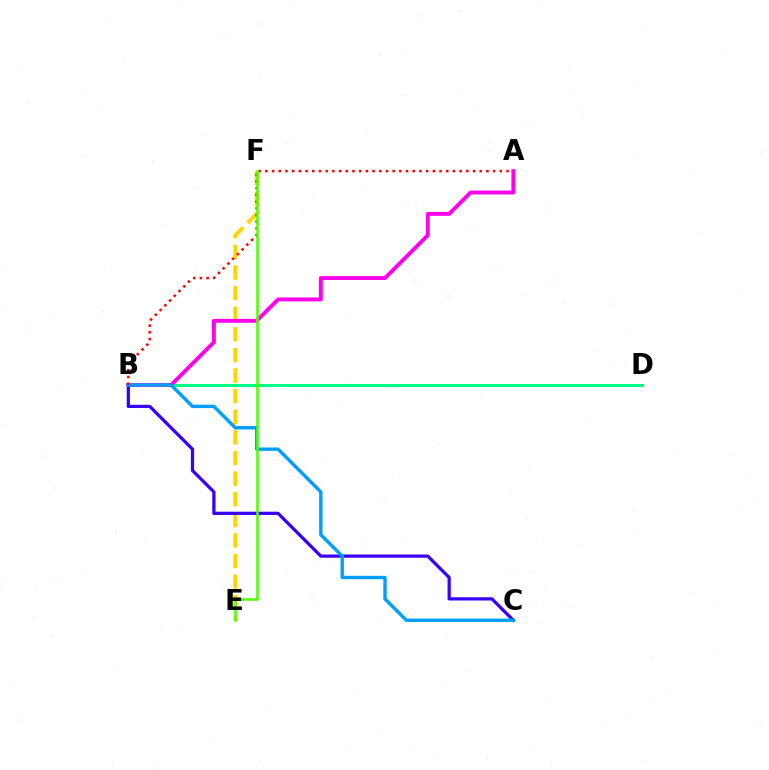{('E', 'F'): [{'color': '#ffd500', 'line_style': 'dashed', 'thickness': 2.8}, {'color': '#4fff00', 'line_style': 'solid', 'thickness': 1.83}], ('B', 'D'): [{'color': '#00ff86', 'line_style': 'solid', 'thickness': 2.16}], ('A', 'B'): [{'color': '#ff00ed', 'line_style': 'solid', 'thickness': 2.81}, {'color': '#ff0000', 'line_style': 'dotted', 'thickness': 1.82}], ('B', 'C'): [{'color': '#3700ff', 'line_style': 'solid', 'thickness': 2.33}, {'color': '#009eff', 'line_style': 'solid', 'thickness': 2.43}]}